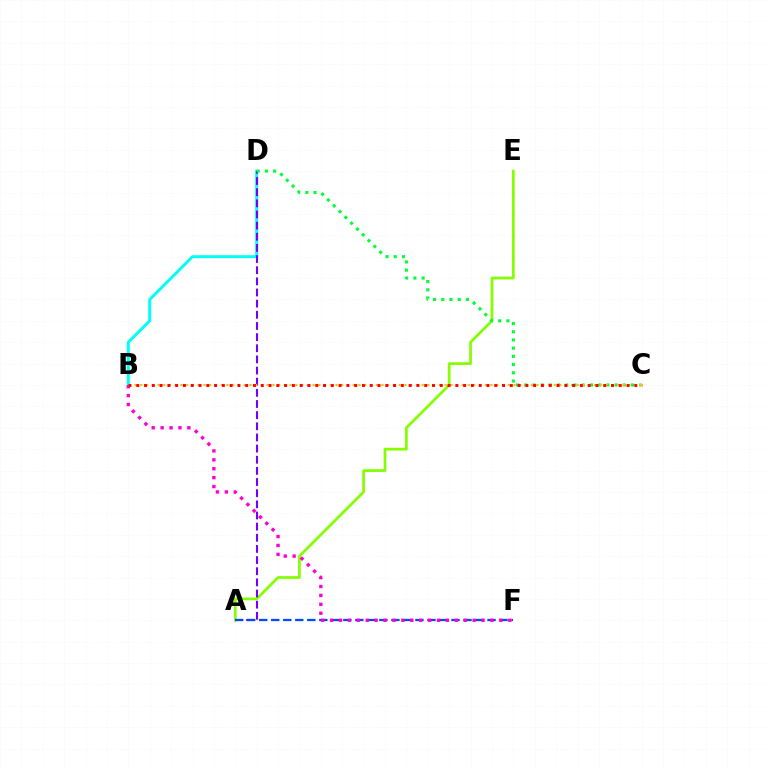{('A', 'E'): [{'color': '#84ff00', 'line_style': 'solid', 'thickness': 1.97}], ('B', 'D'): [{'color': '#00fff6', 'line_style': 'solid', 'thickness': 2.14}], ('A', 'D'): [{'color': '#7200ff', 'line_style': 'dashed', 'thickness': 1.51}], ('A', 'F'): [{'color': '#004bff', 'line_style': 'dashed', 'thickness': 1.63}], ('B', 'F'): [{'color': '#ff00cf', 'line_style': 'dotted', 'thickness': 2.42}], ('C', 'D'): [{'color': '#00ff39', 'line_style': 'dotted', 'thickness': 2.23}], ('B', 'C'): [{'color': '#ffbd00', 'line_style': 'dotted', 'thickness': 1.56}, {'color': '#ff0000', 'line_style': 'dotted', 'thickness': 2.11}]}